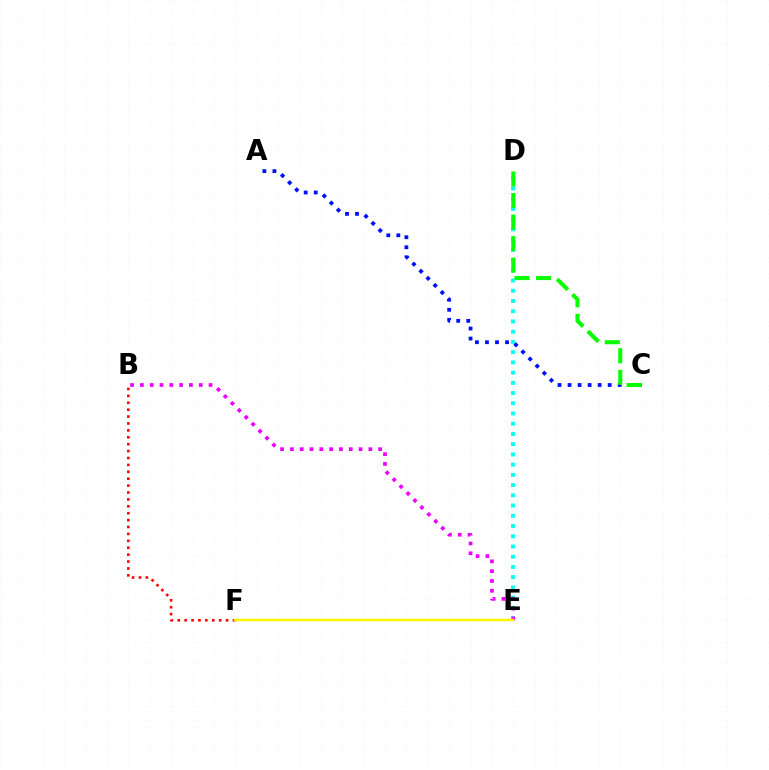{('D', 'E'): [{'color': '#00fff6', 'line_style': 'dotted', 'thickness': 2.78}], ('B', 'E'): [{'color': '#ee00ff', 'line_style': 'dotted', 'thickness': 2.67}], ('B', 'F'): [{'color': '#ff0000', 'line_style': 'dotted', 'thickness': 1.88}], ('A', 'C'): [{'color': '#0010ff', 'line_style': 'dotted', 'thickness': 2.73}], ('C', 'D'): [{'color': '#08ff00', 'line_style': 'dashed', 'thickness': 2.93}], ('E', 'F'): [{'color': '#fcf500', 'line_style': 'solid', 'thickness': 1.79}]}